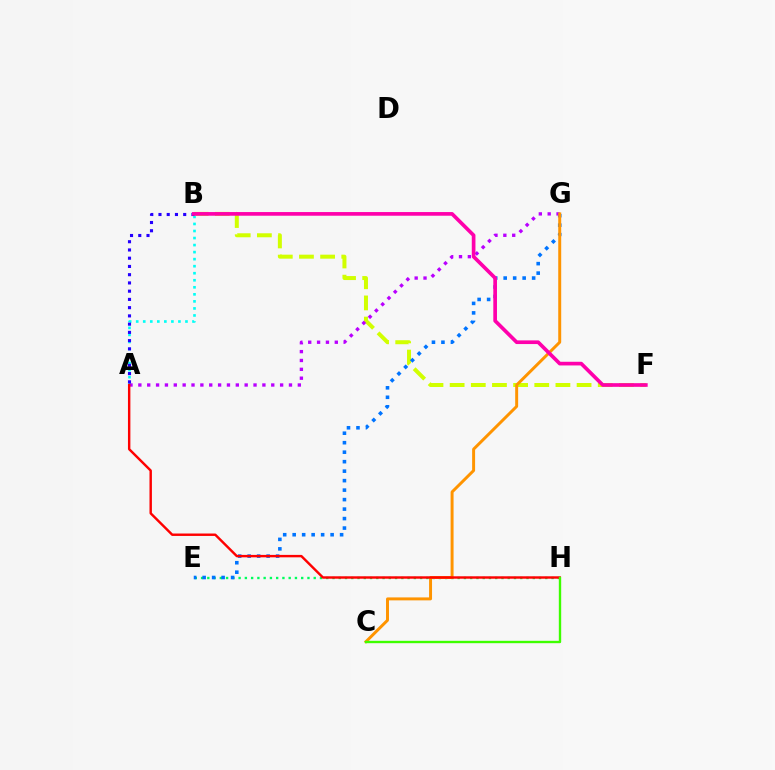{('B', 'F'): [{'color': '#d1ff00', 'line_style': 'dashed', 'thickness': 2.87}, {'color': '#ff00ac', 'line_style': 'solid', 'thickness': 2.64}], ('E', 'H'): [{'color': '#00ff5c', 'line_style': 'dotted', 'thickness': 1.7}], ('E', 'G'): [{'color': '#0074ff', 'line_style': 'dotted', 'thickness': 2.58}], ('A', 'B'): [{'color': '#00fff6', 'line_style': 'dotted', 'thickness': 1.91}, {'color': '#2500ff', 'line_style': 'dotted', 'thickness': 2.24}], ('A', 'G'): [{'color': '#b900ff', 'line_style': 'dotted', 'thickness': 2.41}], ('C', 'G'): [{'color': '#ff9400', 'line_style': 'solid', 'thickness': 2.13}], ('A', 'H'): [{'color': '#ff0000', 'line_style': 'solid', 'thickness': 1.74}], ('C', 'H'): [{'color': '#3dff00', 'line_style': 'solid', 'thickness': 1.71}]}